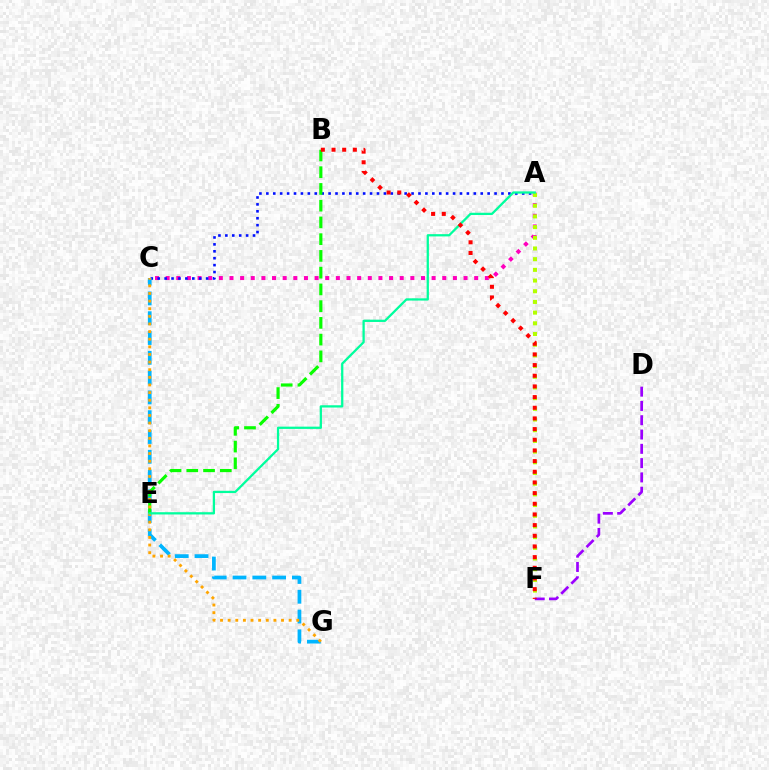{('A', 'C'): [{'color': '#ff00bd', 'line_style': 'dotted', 'thickness': 2.89}, {'color': '#0010ff', 'line_style': 'dotted', 'thickness': 1.88}], ('D', 'F'): [{'color': '#9b00ff', 'line_style': 'dashed', 'thickness': 1.94}], ('C', 'G'): [{'color': '#00b5ff', 'line_style': 'dashed', 'thickness': 2.69}, {'color': '#ffa500', 'line_style': 'dotted', 'thickness': 2.07}], ('B', 'E'): [{'color': '#08ff00', 'line_style': 'dashed', 'thickness': 2.27}], ('A', 'F'): [{'color': '#b3ff00', 'line_style': 'dotted', 'thickness': 2.9}], ('A', 'E'): [{'color': '#00ff9d', 'line_style': 'solid', 'thickness': 1.63}], ('B', 'F'): [{'color': '#ff0000', 'line_style': 'dotted', 'thickness': 2.9}]}